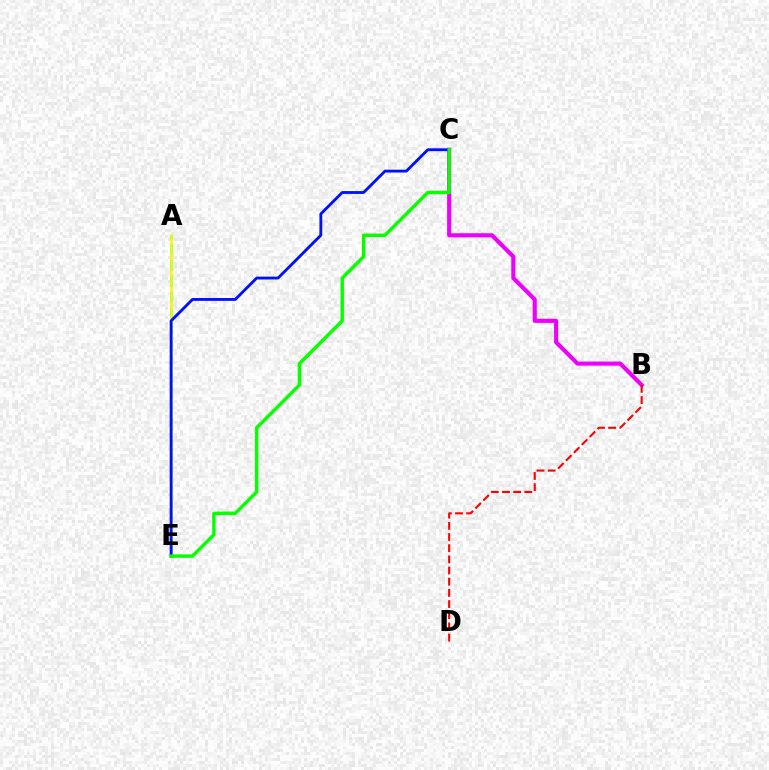{('B', 'C'): [{'color': '#ee00ff', 'line_style': 'solid', 'thickness': 2.96}], ('A', 'E'): [{'color': '#00fff6', 'line_style': 'dashed', 'thickness': 2.15}, {'color': '#fcf500', 'line_style': 'solid', 'thickness': 1.81}], ('B', 'D'): [{'color': '#ff0000', 'line_style': 'dashed', 'thickness': 1.52}], ('C', 'E'): [{'color': '#0010ff', 'line_style': 'solid', 'thickness': 2.04}, {'color': '#08ff00', 'line_style': 'solid', 'thickness': 2.47}]}